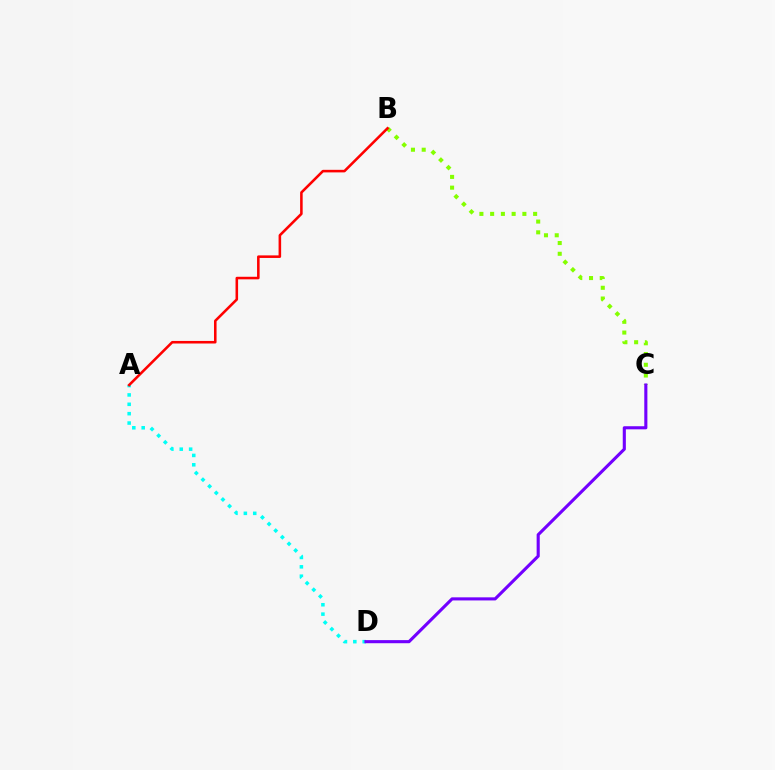{('B', 'C'): [{'color': '#84ff00', 'line_style': 'dotted', 'thickness': 2.92}], ('A', 'D'): [{'color': '#00fff6', 'line_style': 'dotted', 'thickness': 2.55}], ('A', 'B'): [{'color': '#ff0000', 'line_style': 'solid', 'thickness': 1.85}], ('C', 'D'): [{'color': '#7200ff', 'line_style': 'solid', 'thickness': 2.23}]}